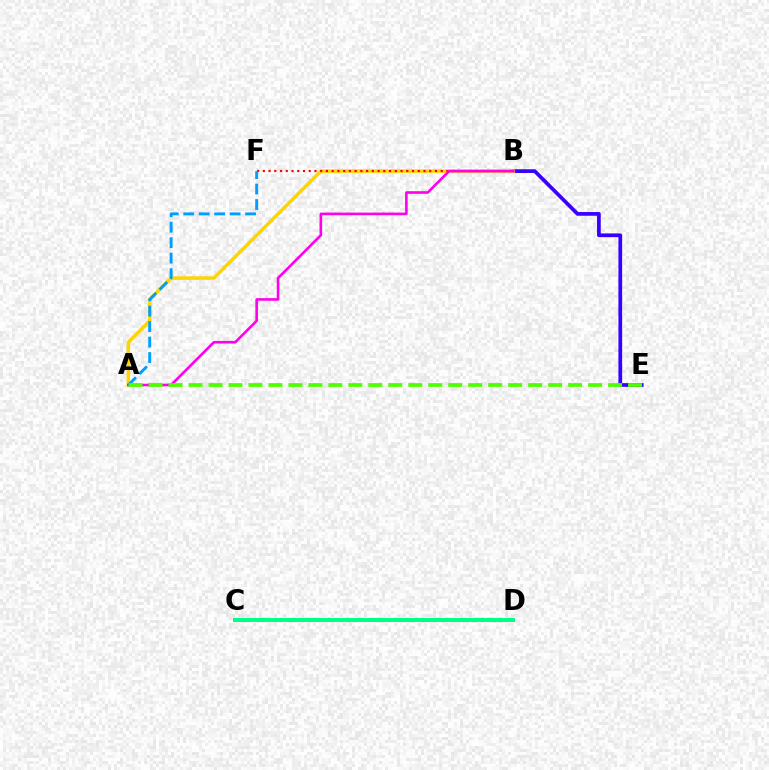{('B', 'E'): [{'color': '#3700ff', 'line_style': 'solid', 'thickness': 2.68}], ('A', 'B'): [{'color': '#ffd500', 'line_style': 'solid', 'thickness': 2.53}, {'color': '#ff00ed', 'line_style': 'solid', 'thickness': 1.88}], ('B', 'F'): [{'color': '#ff0000', 'line_style': 'dotted', 'thickness': 1.56}], ('C', 'D'): [{'color': '#00ff86', 'line_style': 'solid', 'thickness': 2.88}], ('A', 'F'): [{'color': '#009eff', 'line_style': 'dashed', 'thickness': 2.1}], ('A', 'E'): [{'color': '#4fff00', 'line_style': 'dashed', 'thickness': 2.71}]}